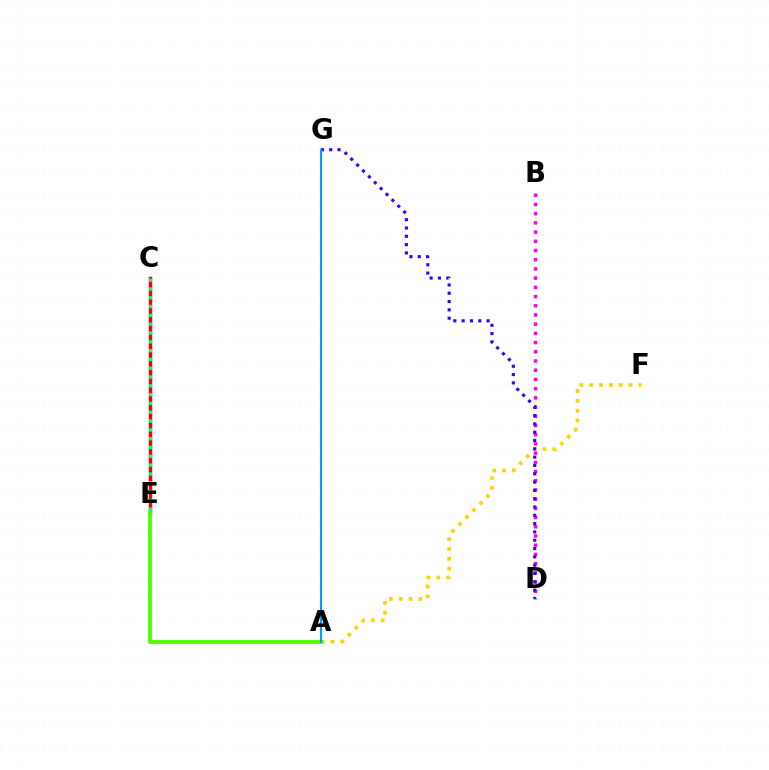{('A', 'F'): [{'color': '#ffd500', 'line_style': 'dotted', 'thickness': 2.67}], ('B', 'D'): [{'color': '#ff00ed', 'line_style': 'dotted', 'thickness': 2.5}], ('C', 'E'): [{'color': '#ff0000', 'line_style': 'solid', 'thickness': 2.45}, {'color': '#00ff86', 'line_style': 'dotted', 'thickness': 2.39}], ('A', 'E'): [{'color': '#4fff00', 'line_style': 'solid', 'thickness': 2.77}], ('D', 'G'): [{'color': '#3700ff', 'line_style': 'dotted', 'thickness': 2.26}], ('A', 'G'): [{'color': '#009eff', 'line_style': 'solid', 'thickness': 1.54}]}